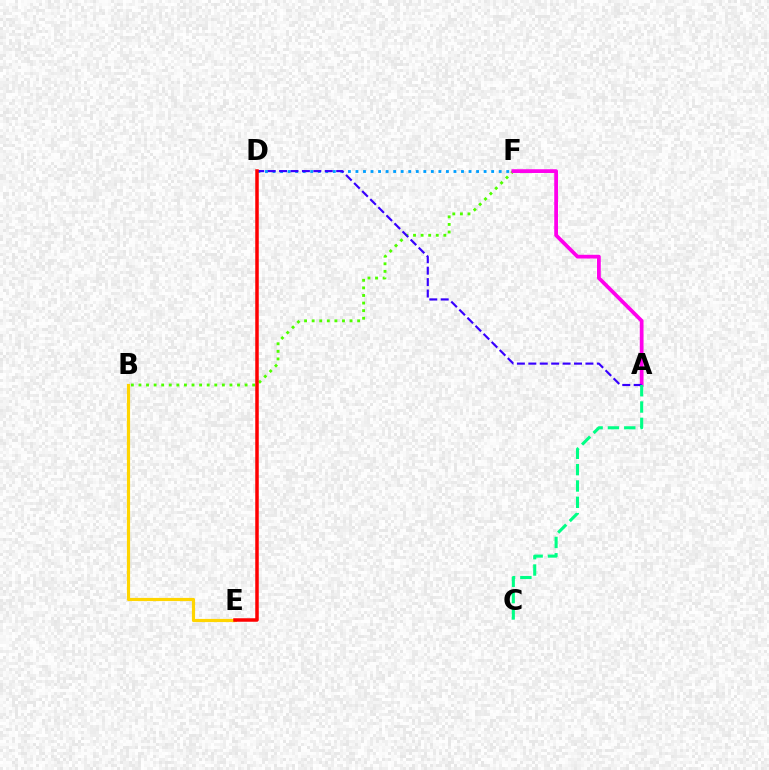{('B', 'F'): [{'color': '#4fff00', 'line_style': 'dotted', 'thickness': 2.06}], ('D', 'F'): [{'color': '#009eff', 'line_style': 'dotted', 'thickness': 2.05}], ('B', 'E'): [{'color': '#ffd500', 'line_style': 'solid', 'thickness': 2.28}], ('A', 'F'): [{'color': '#ff00ed', 'line_style': 'solid', 'thickness': 2.7}], ('A', 'D'): [{'color': '#3700ff', 'line_style': 'dashed', 'thickness': 1.55}], ('A', 'C'): [{'color': '#00ff86', 'line_style': 'dashed', 'thickness': 2.22}], ('D', 'E'): [{'color': '#ff0000', 'line_style': 'solid', 'thickness': 2.52}]}